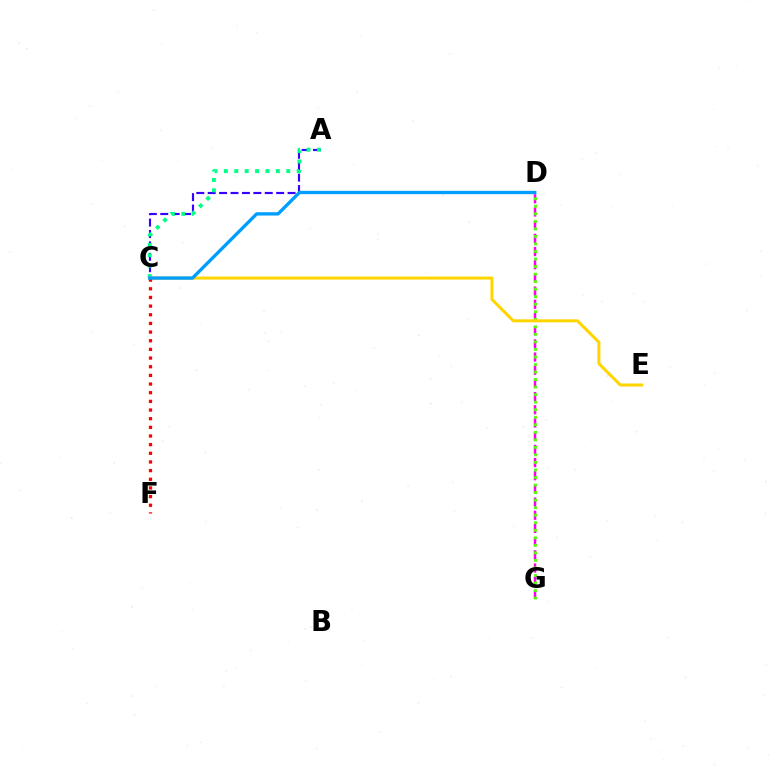{('D', 'G'): [{'color': '#ff00ed', 'line_style': 'dashed', 'thickness': 1.79}, {'color': '#4fff00', 'line_style': 'dotted', 'thickness': 2.05}], ('A', 'C'): [{'color': '#3700ff', 'line_style': 'dashed', 'thickness': 1.55}, {'color': '#00ff86', 'line_style': 'dotted', 'thickness': 2.83}], ('C', 'E'): [{'color': '#ffd500', 'line_style': 'solid', 'thickness': 2.16}], ('C', 'F'): [{'color': '#ff0000', 'line_style': 'dotted', 'thickness': 2.35}], ('C', 'D'): [{'color': '#009eff', 'line_style': 'solid', 'thickness': 2.4}]}